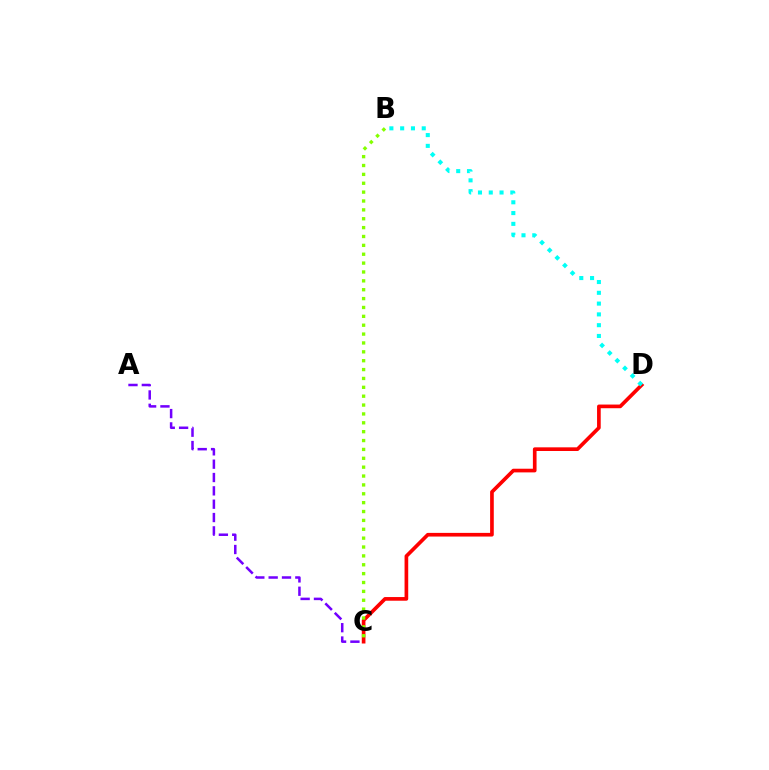{('A', 'C'): [{'color': '#7200ff', 'line_style': 'dashed', 'thickness': 1.81}], ('C', 'D'): [{'color': '#ff0000', 'line_style': 'solid', 'thickness': 2.64}], ('B', 'C'): [{'color': '#84ff00', 'line_style': 'dotted', 'thickness': 2.41}], ('B', 'D'): [{'color': '#00fff6', 'line_style': 'dotted', 'thickness': 2.93}]}